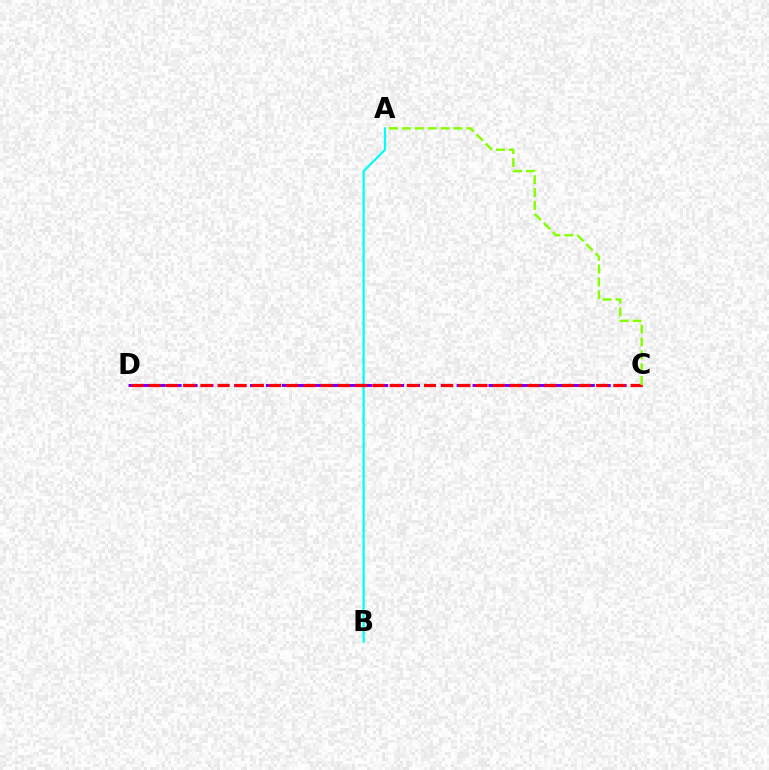{('A', 'B'): [{'color': '#00fff6', 'line_style': 'solid', 'thickness': 1.62}], ('C', 'D'): [{'color': '#7200ff', 'line_style': 'dashed', 'thickness': 2.16}, {'color': '#ff0000', 'line_style': 'dashed', 'thickness': 2.34}], ('A', 'C'): [{'color': '#84ff00', 'line_style': 'dashed', 'thickness': 1.75}]}